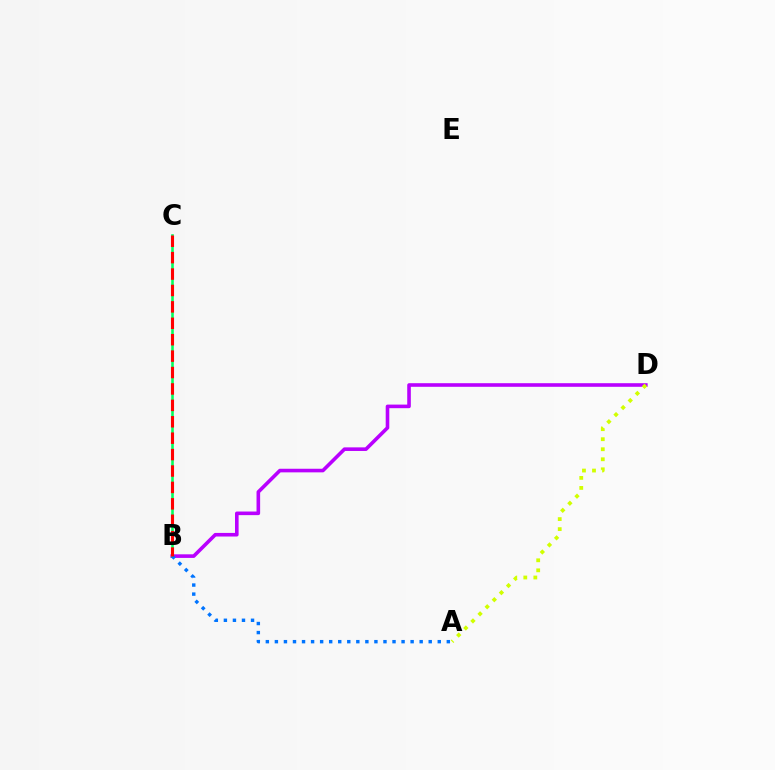{('B', 'D'): [{'color': '#b900ff', 'line_style': 'solid', 'thickness': 2.59}], ('A', 'D'): [{'color': '#d1ff00', 'line_style': 'dotted', 'thickness': 2.73}], ('B', 'C'): [{'color': '#00ff5c', 'line_style': 'solid', 'thickness': 1.86}, {'color': '#ff0000', 'line_style': 'dashed', 'thickness': 2.23}], ('A', 'B'): [{'color': '#0074ff', 'line_style': 'dotted', 'thickness': 2.46}]}